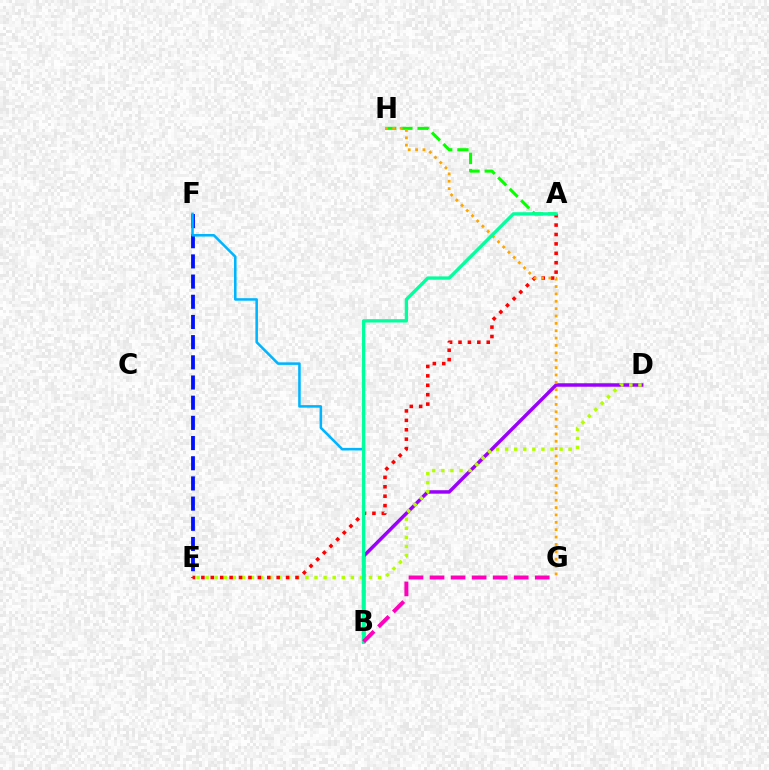{('B', 'D'): [{'color': '#9b00ff', 'line_style': 'solid', 'thickness': 2.5}], ('A', 'H'): [{'color': '#08ff00', 'line_style': 'dashed', 'thickness': 2.2}], ('D', 'E'): [{'color': '#b3ff00', 'line_style': 'dotted', 'thickness': 2.47}], ('E', 'F'): [{'color': '#0010ff', 'line_style': 'dashed', 'thickness': 2.74}], ('A', 'E'): [{'color': '#ff0000', 'line_style': 'dotted', 'thickness': 2.56}], ('B', 'F'): [{'color': '#00b5ff', 'line_style': 'solid', 'thickness': 1.84}], ('G', 'H'): [{'color': '#ffa500', 'line_style': 'dotted', 'thickness': 2.0}], ('A', 'B'): [{'color': '#00ff9d', 'line_style': 'solid', 'thickness': 2.39}], ('B', 'G'): [{'color': '#ff00bd', 'line_style': 'dashed', 'thickness': 2.86}]}